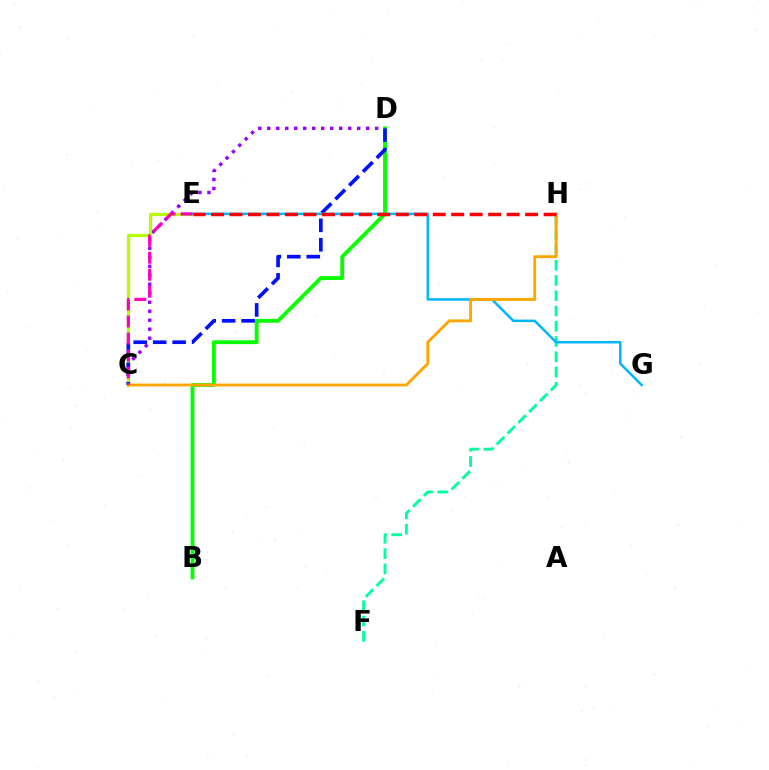{('C', 'D'): [{'color': '#9b00ff', 'line_style': 'dotted', 'thickness': 2.44}, {'color': '#0010ff', 'line_style': 'dashed', 'thickness': 2.64}], ('F', 'H'): [{'color': '#00ff9d', 'line_style': 'dashed', 'thickness': 2.07}], ('C', 'E'): [{'color': '#b3ff00', 'line_style': 'solid', 'thickness': 2.33}, {'color': '#ff00bd', 'line_style': 'dashed', 'thickness': 2.31}], ('B', 'D'): [{'color': '#08ff00', 'line_style': 'solid', 'thickness': 2.76}], ('E', 'G'): [{'color': '#00b5ff', 'line_style': 'solid', 'thickness': 1.79}], ('C', 'H'): [{'color': '#ffa500', 'line_style': 'solid', 'thickness': 2.06}], ('E', 'H'): [{'color': '#ff0000', 'line_style': 'dashed', 'thickness': 2.51}]}